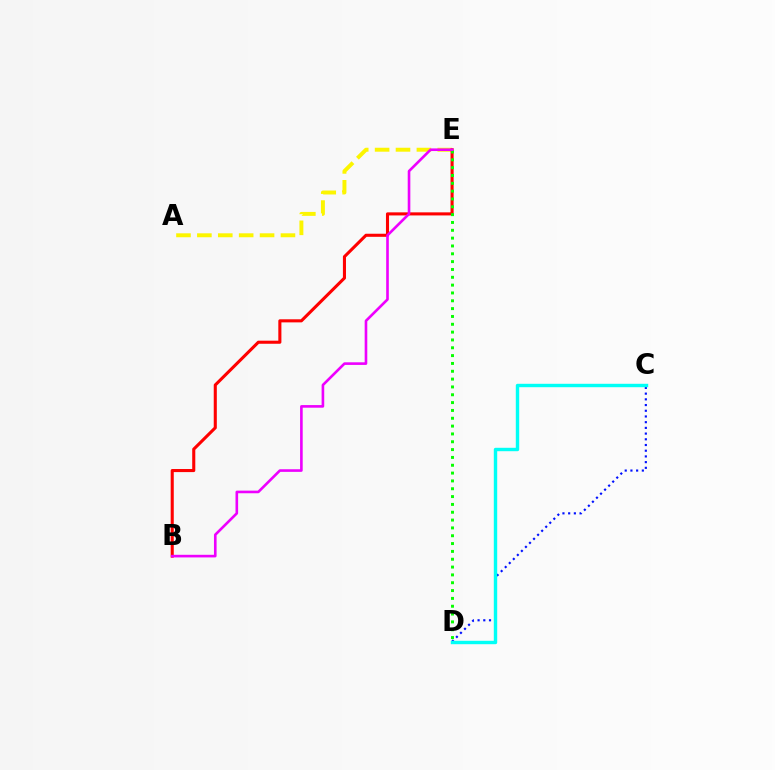{('C', 'D'): [{'color': '#0010ff', 'line_style': 'dotted', 'thickness': 1.55}, {'color': '#00fff6', 'line_style': 'solid', 'thickness': 2.46}], ('A', 'E'): [{'color': '#fcf500', 'line_style': 'dashed', 'thickness': 2.84}], ('B', 'E'): [{'color': '#ff0000', 'line_style': 'solid', 'thickness': 2.22}, {'color': '#ee00ff', 'line_style': 'solid', 'thickness': 1.89}], ('D', 'E'): [{'color': '#08ff00', 'line_style': 'dotted', 'thickness': 2.13}]}